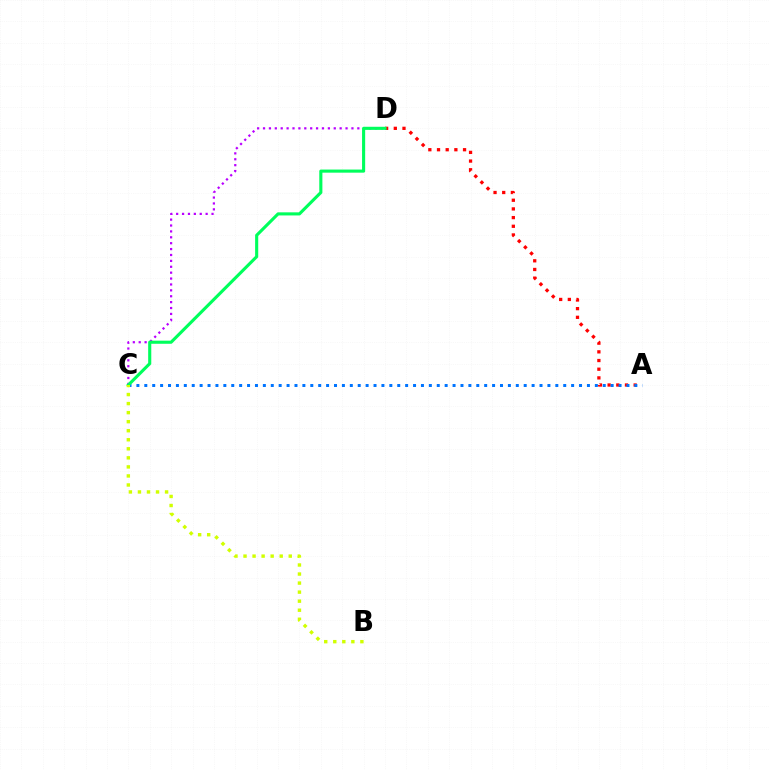{('A', 'D'): [{'color': '#ff0000', 'line_style': 'dotted', 'thickness': 2.36}], ('A', 'C'): [{'color': '#0074ff', 'line_style': 'dotted', 'thickness': 2.15}], ('C', 'D'): [{'color': '#b900ff', 'line_style': 'dotted', 'thickness': 1.6}, {'color': '#00ff5c', 'line_style': 'solid', 'thickness': 2.24}], ('B', 'C'): [{'color': '#d1ff00', 'line_style': 'dotted', 'thickness': 2.46}]}